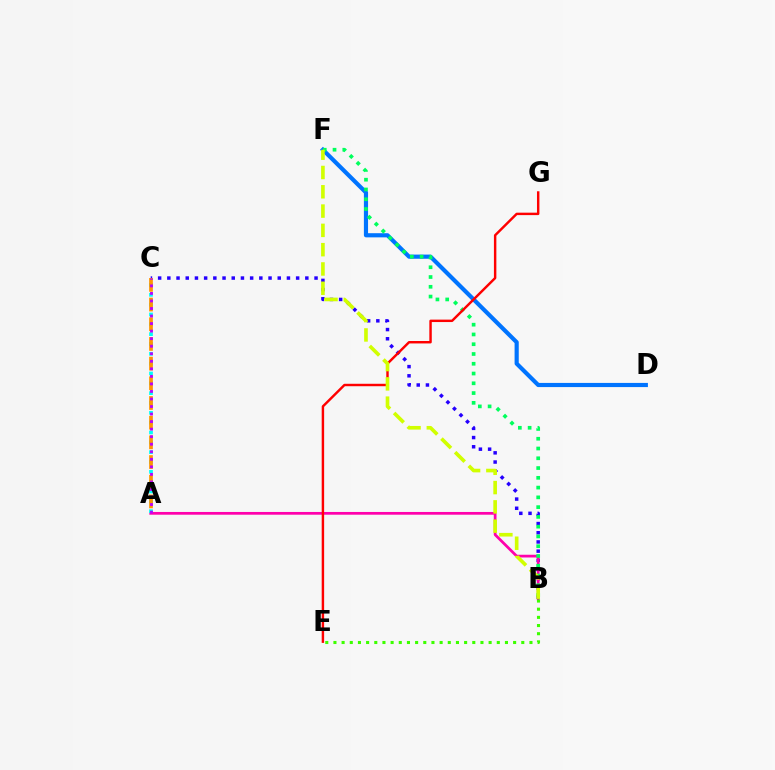{('B', 'C'): [{'color': '#2500ff', 'line_style': 'dotted', 'thickness': 2.5}], ('D', 'F'): [{'color': '#0074ff', 'line_style': 'solid', 'thickness': 3.0}], ('A', 'B'): [{'color': '#ff00ac', 'line_style': 'solid', 'thickness': 1.97}], ('B', 'F'): [{'color': '#00ff5c', 'line_style': 'dotted', 'thickness': 2.65}, {'color': '#d1ff00', 'line_style': 'dashed', 'thickness': 2.62}], ('A', 'C'): [{'color': '#00fff6', 'line_style': 'dotted', 'thickness': 2.67}, {'color': '#ff9400', 'line_style': 'dashed', 'thickness': 2.67}, {'color': '#b900ff', 'line_style': 'dotted', 'thickness': 2.05}], ('E', 'G'): [{'color': '#ff0000', 'line_style': 'solid', 'thickness': 1.75}], ('B', 'E'): [{'color': '#3dff00', 'line_style': 'dotted', 'thickness': 2.22}]}